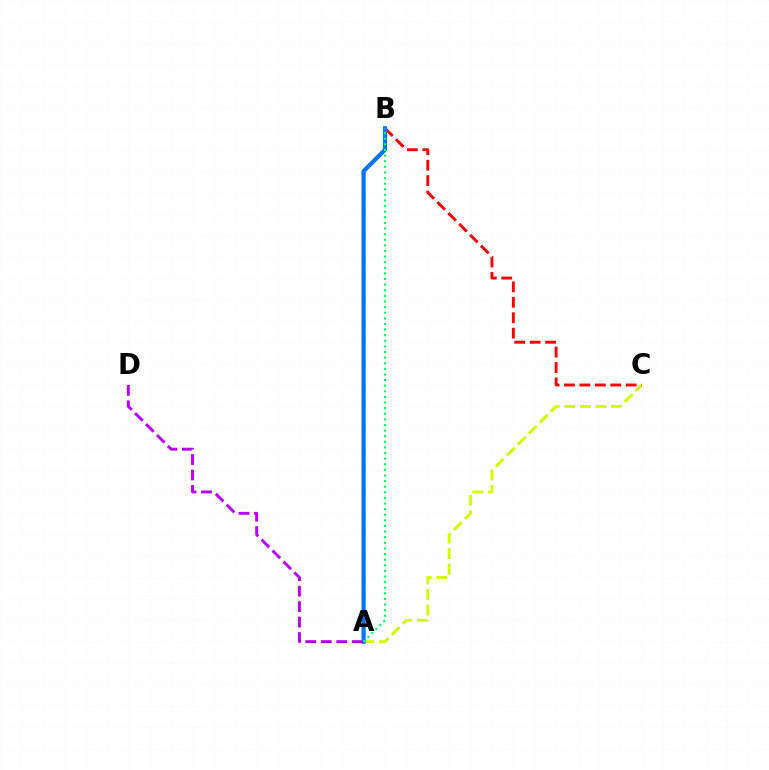{('A', 'C'): [{'color': '#d1ff00', 'line_style': 'dashed', 'thickness': 2.11}], ('B', 'C'): [{'color': '#ff0000', 'line_style': 'dashed', 'thickness': 2.1}], ('A', 'B'): [{'color': '#0074ff', 'line_style': 'solid', 'thickness': 2.99}, {'color': '#00ff5c', 'line_style': 'dotted', 'thickness': 1.52}], ('A', 'D'): [{'color': '#b900ff', 'line_style': 'dashed', 'thickness': 2.1}]}